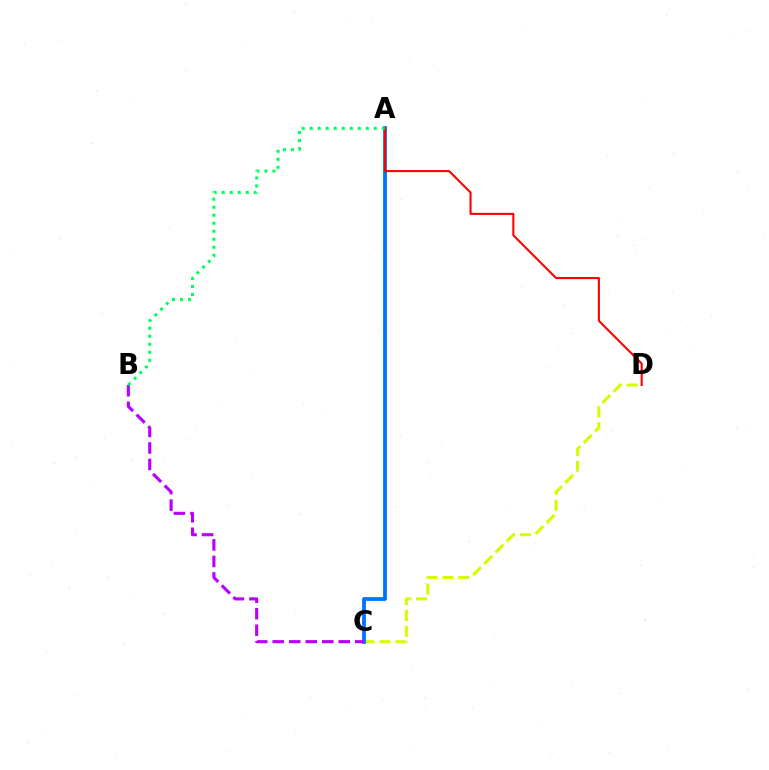{('C', 'D'): [{'color': '#d1ff00', 'line_style': 'dashed', 'thickness': 2.16}], ('A', 'C'): [{'color': '#0074ff', 'line_style': 'solid', 'thickness': 2.74}], ('B', 'C'): [{'color': '#b900ff', 'line_style': 'dashed', 'thickness': 2.24}], ('A', 'D'): [{'color': '#ff0000', 'line_style': 'solid', 'thickness': 1.51}], ('A', 'B'): [{'color': '#00ff5c', 'line_style': 'dotted', 'thickness': 2.18}]}